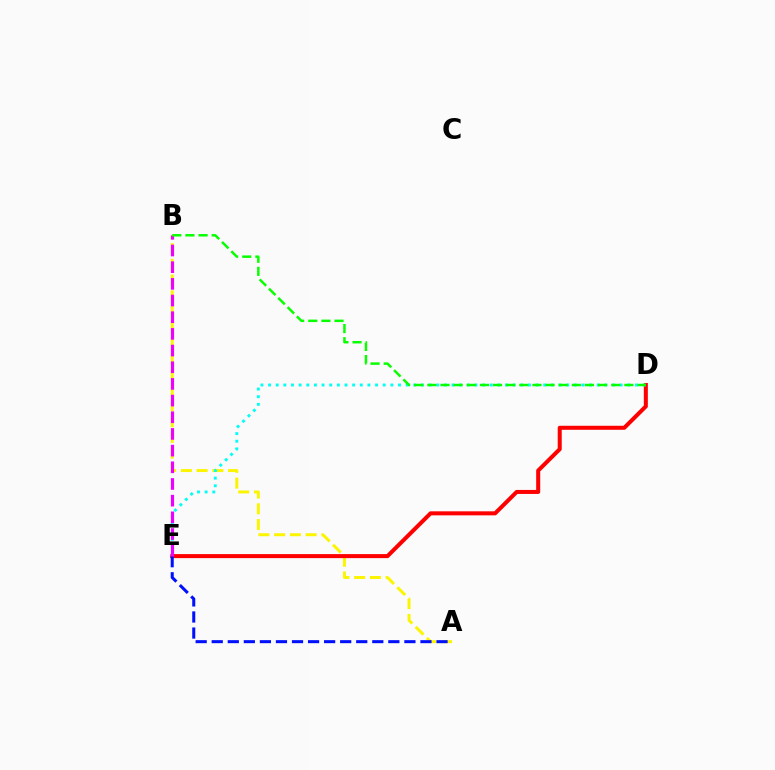{('A', 'B'): [{'color': '#fcf500', 'line_style': 'dashed', 'thickness': 2.14}], ('D', 'E'): [{'color': '#ff0000', 'line_style': 'solid', 'thickness': 2.89}, {'color': '#00fff6', 'line_style': 'dotted', 'thickness': 2.08}], ('A', 'E'): [{'color': '#0010ff', 'line_style': 'dashed', 'thickness': 2.18}], ('B', 'E'): [{'color': '#ee00ff', 'line_style': 'dashed', 'thickness': 2.27}], ('B', 'D'): [{'color': '#08ff00', 'line_style': 'dashed', 'thickness': 1.78}]}